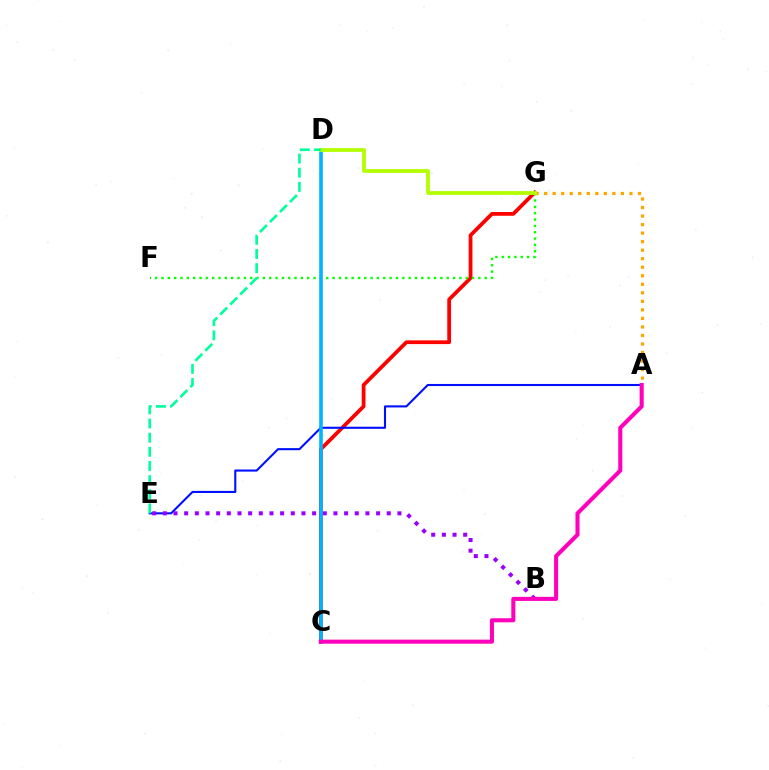{('C', 'G'): [{'color': '#ff0000', 'line_style': 'solid', 'thickness': 2.71}], ('A', 'E'): [{'color': '#0010ff', 'line_style': 'solid', 'thickness': 1.51}], ('F', 'G'): [{'color': '#08ff00', 'line_style': 'dotted', 'thickness': 1.72}], ('B', 'E'): [{'color': '#9b00ff', 'line_style': 'dotted', 'thickness': 2.9}], ('C', 'D'): [{'color': '#00b5ff', 'line_style': 'solid', 'thickness': 2.6}], ('A', 'G'): [{'color': '#ffa500', 'line_style': 'dotted', 'thickness': 2.32}], ('D', 'G'): [{'color': '#b3ff00', 'line_style': 'solid', 'thickness': 2.74}], ('A', 'C'): [{'color': '#ff00bd', 'line_style': 'solid', 'thickness': 2.92}], ('D', 'E'): [{'color': '#00ff9d', 'line_style': 'dashed', 'thickness': 1.92}]}